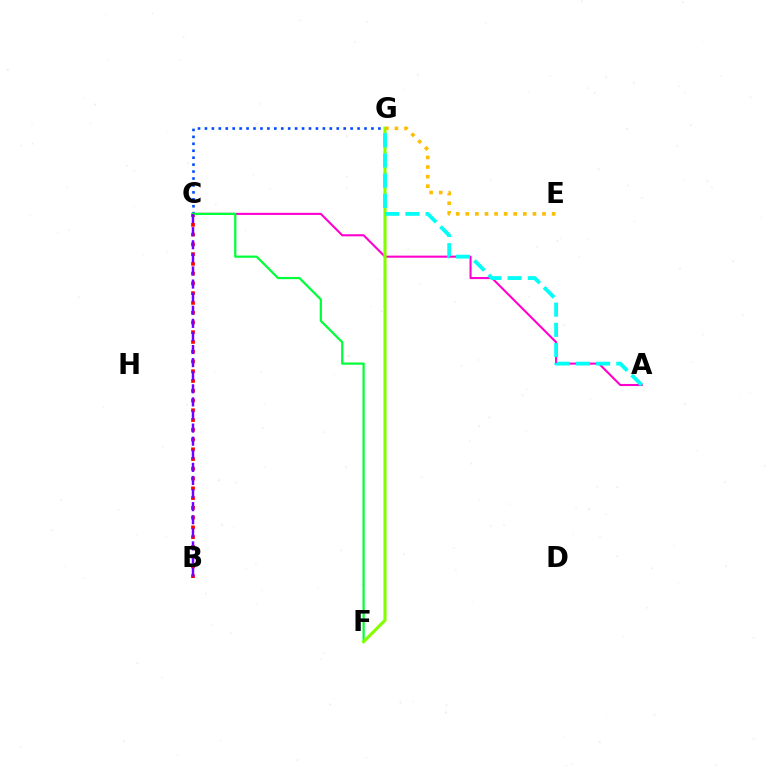{('B', 'C'): [{'color': '#ff0000', 'line_style': 'dotted', 'thickness': 2.65}, {'color': '#7200ff', 'line_style': 'dashed', 'thickness': 1.78}], ('C', 'G'): [{'color': '#004bff', 'line_style': 'dotted', 'thickness': 1.88}], ('A', 'C'): [{'color': '#ff00cf', 'line_style': 'solid', 'thickness': 1.51}], ('C', 'F'): [{'color': '#00ff39', 'line_style': 'solid', 'thickness': 1.6}], ('F', 'G'): [{'color': '#84ff00', 'line_style': 'solid', 'thickness': 2.25}], ('E', 'G'): [{'color': '#ffbd00', 'line_style': 'dotted', 'thickness': 2.61}], ('A', 'G'): [{'color': '#00fff6', 'line_style': 'dashed', 'thickness': 2.74}]}